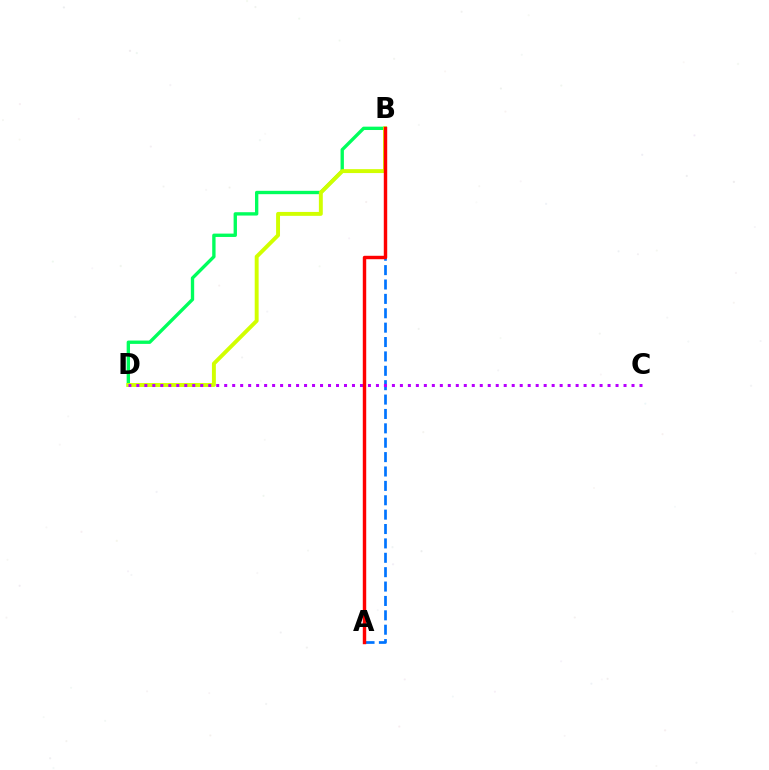{('B', 'D'): [{'color': '#00ff5c', 'line_style': 'solid', 'thickness': 2.41}, {'color': '#d1ff00', 'line_style': 'solid', 'thickness': 2.82}], ('A', 'B'): [{'color': '#0074ff', 'line_style': 'dashed', 'thickness': 1.95}, {'color': '#ff0000', 'line_style': 'solid', 'thickness': 2.47}], ('C', 'D'): [{'color': '#b900ff', 'line_style': 'dotted', 'thickness': 2.17}]}